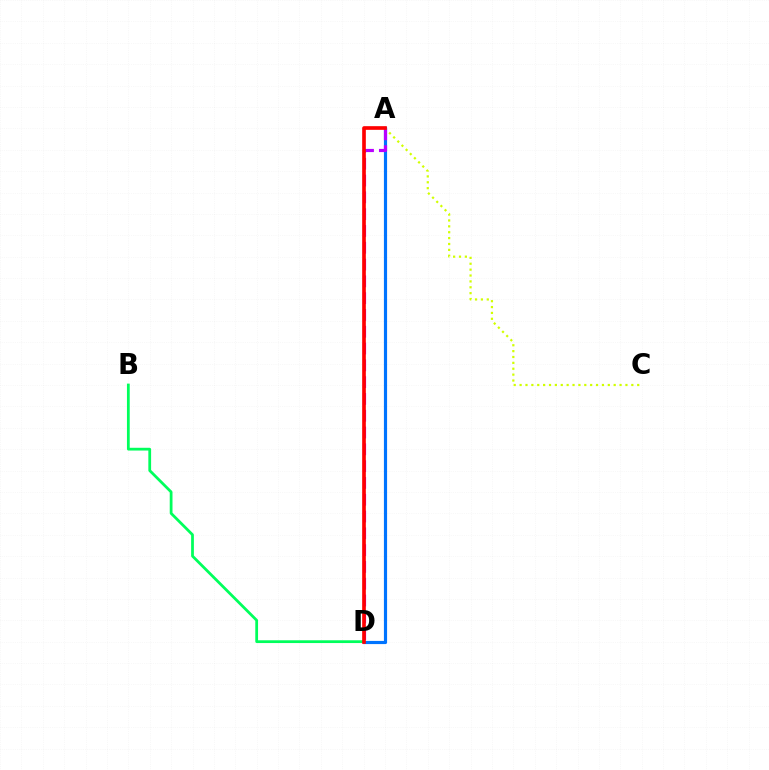{('A', 'C'): [{'color': '#d1ff00', 'line_style': 'dotted', 'thickness': 1.6}], ('B', 'D'): [{'color': '#00ff5c', 'line_style': 'solid', 'thickness': 1.99}], ('A', 'D'): [{'color': '#0074ff', 'line_style': 'solid', 'thickness': 2.28}, {'color': '#b900ff', 'line_style': 'dashed', 'thickness': 2.28}, {'color': '#ff0000', 'line_style': 'solid', 'thickness': 2.64}]}